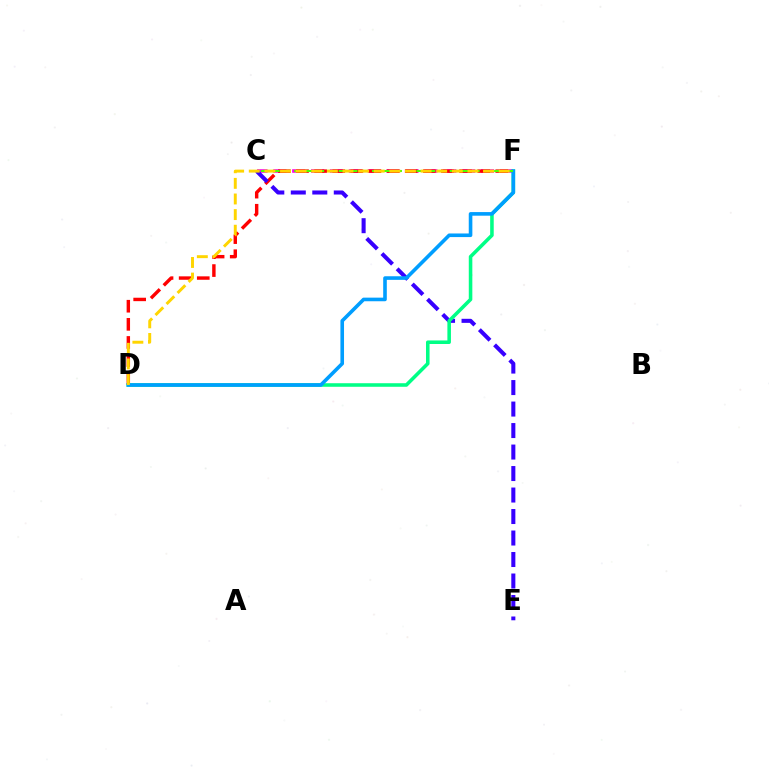{('C', 'F'): [{'color': '#ff00ed', 'line_style': 'dashed', 'thickness': 2.56}, {'color': '#4fff00', 'line_style': 'dashed', 'thickness': 1.51}], ('D', 'F'): [{'color': '#ff0000', 'line_style': 'dashed', 'thickness': 2.46}, {'color': '#00ff86', 'line_style': 'solid', 'thickness': 2.56}, {'color': '#009eff', 'line_style': 'solid', 'thickness': 2.6}, {'color': '#ffd500', 'line_style': 'dashed', 'thickness': 2.12}], ('C', 'E'): [{'color': '#3700ff', 'line_style': 'dashed', 'thickness': 2.92}]}